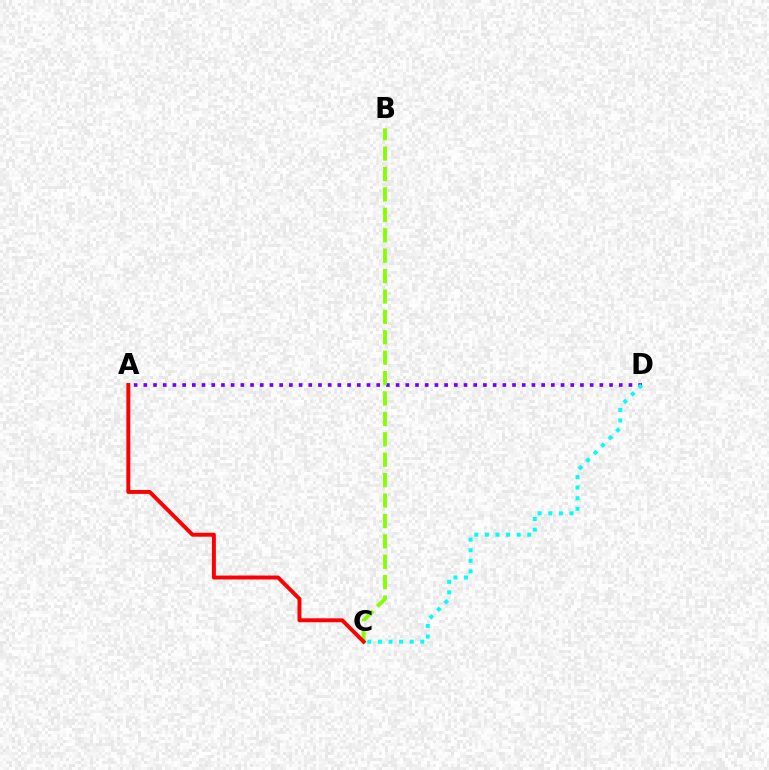{('A', 'D'): [{'color': '#7200ff', 'line_style': 'dotted', 'thickness': 2.64}], ('C', 'D'): [{'color': '#00fff6', 'line_style': 'dotted', 'thickness': 2.88}], ('B', 'C'): [{'color': '#84ff00', 'line_style': 'dashed', 'thickness': 2.77}], ('A', 'C'): [{'color': '#ff0000', 'line_style': 'solid', 'thickness': 2.84}]}